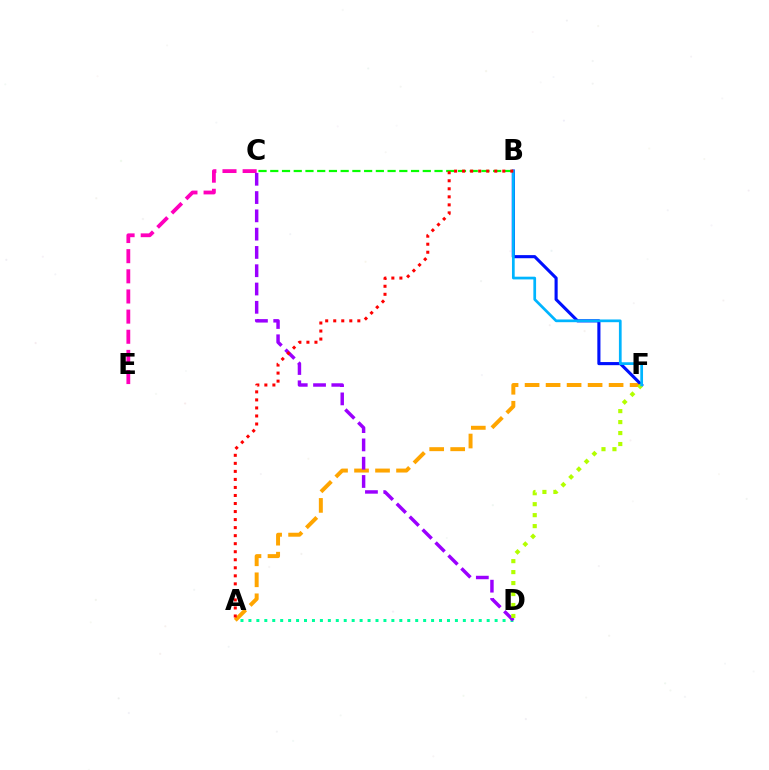{('A', 'D'): [{'color': '#00ff9d', 'line_style': 'dotted', 'thickness': 2.16}], ('C', 'E'): [{'color': '#ff00bd', 'line_style': 'dashed', 'thickness': 2.74}], ('B', 'C'): [{'color': '#08ff00', 'line_style': 'dashed', 'thickness': 1.59}], ('A', 'F'): [{'color': '#ffa500', 'line_style': 'dashed', 'thickness': 2.85}], ('C', 'D'): [{'color': '#9b00ff', 'line_style': 'dashed', 'thickness': 2.48}], ('B', 'F'): [{'color': '#0010ff', 'line_style': 'solid', 'thickness': 2.24}, {'color': '#00b5ff', 'line_style': 'solid', 'thickness': 1.96}], ('D', 'F'): [{'color': '#b3ff00', 'line_style': 'dotted', 'thickness': 2.98}], ('A', 'B'): [{'color': '#ff0000', 'line_style': 'dotted', 'thickness': 2.18}]}